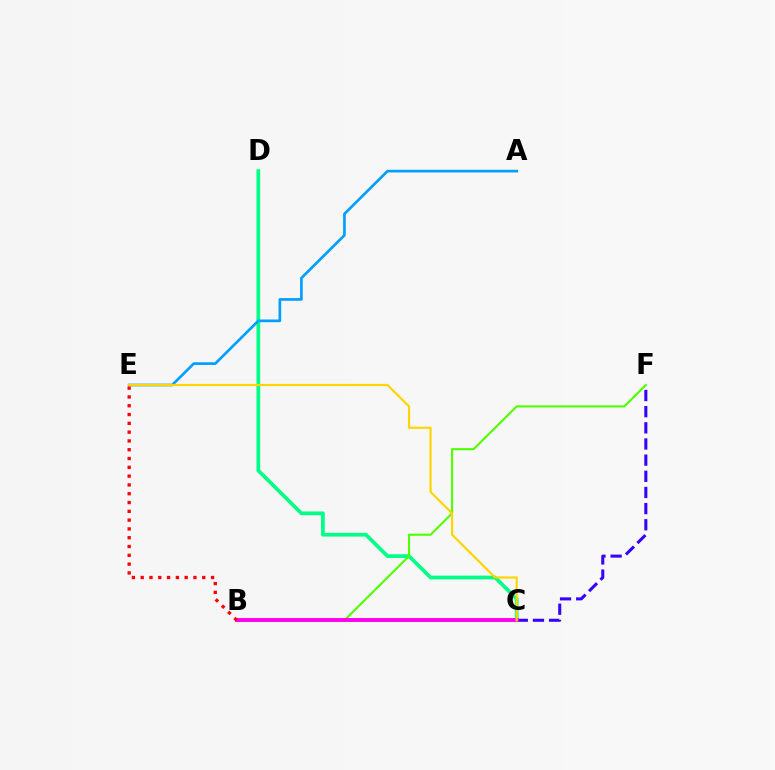{('C', 'D'): [{'color': '#00ff86', 'line_style': 'solid', 'thickness': 2.68}], ('C', 'F'): [{'color': '#3700ff', 'line_style': 'dashed', 'thickness': 2.2}], ('A', 'E'): [{'color': '#009eff', 'line_style': 'solid', 'thickness': 1.93}], ('B', 'F'): [{'color': '#4fff00', 'line_style': 'solid', 'thickness': 1.52}], ('B', 'C'): [{'color': '#ff00ed', 'line_style': 'solid', 'thickness': 2.81}], ('C', 'E'): [{'color': '#ffd500', 'line_style': 'solid', 'thickness': 1.57}], ('B', 'E'): [{'color': '#ff0000', 'line_style': 'dotted', 'thickness': 2.39}]}